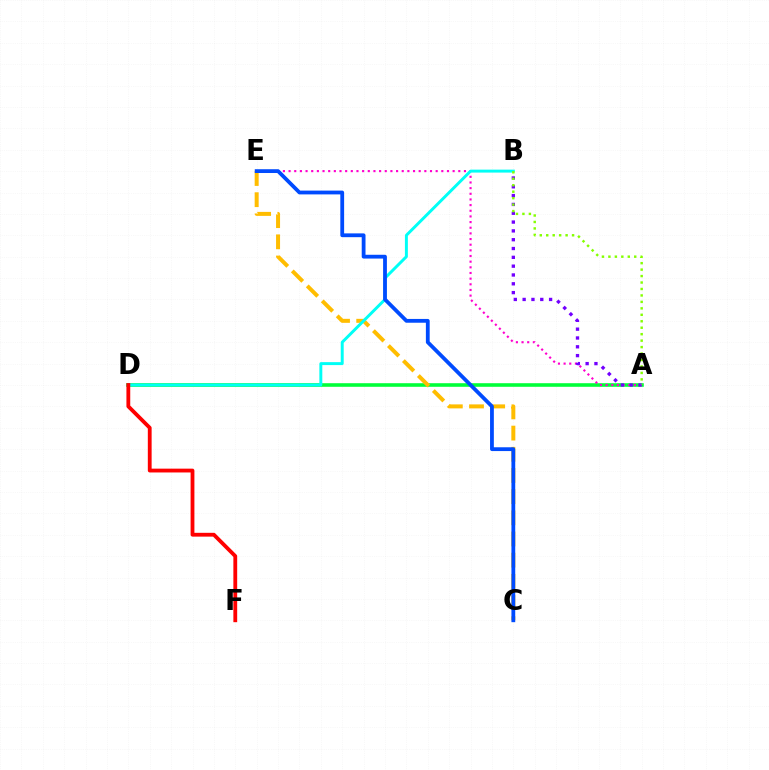{('A', 'D'): [{'color': '#00ff39', 'line_style': 'solid', 'thickness': 2.58}], ('A', 'E'): [{'color': '#ff00cf', 'line_style': 'dotted', 'thickness': 1.54}], ('C', 'E'): [{'color': '#ffbd00', 'line_style': 'dashed', 'thickness': 2.88}, {'color': '#004bff', 'line_style': 'solid', 'thickness': 2.73}], ('A', 'B'): [{'color': '#7200ff', 'line_style': 'dotted', 'thickness': 2.4}, {'color': '#84ff00', 'line_style': 'dotted', 'thickness': 1.75}], ('B', 'D'): [{'color': '#00fff6', 'line_style': 'solid', 'thickness': 2.12}], ('D', 'F'): [{'color': '#ff0000', 'line_style': 'solid', 'thickness': 2.75}]}